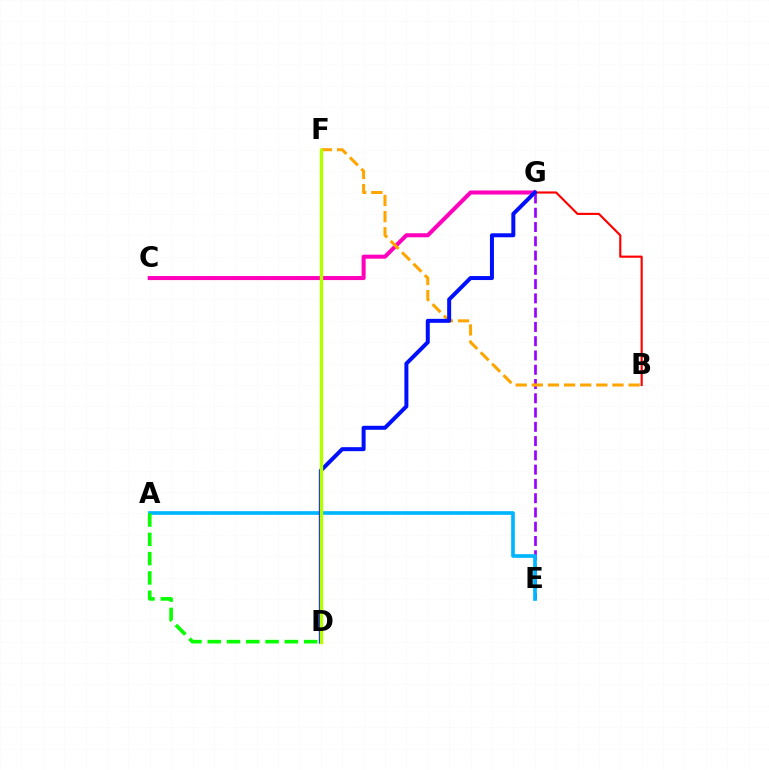{('E', 'G'): [{'color': '#9b00ff', 'line_style': 'dashed', 'thickness': 1.94}], ('C', 'G'): [{'color': '#ff00bd', 'line_style': 'solid', 'thickness': 2.91}], ('D', 'F'): [{'color': '#00ff9d', 'line_style': 'dotted', 'thickness': 2.02}, {'color': '#b3ff00', 'line_style': 'solid', 'thickness': 2.46}], ('B', 'F'): [{'color': '#ffa500', 'line_style': 'dashed', 'thickness': 2.19}], ('A', 'E'): [{'color': '#00b5ff', 'line_style': 'solid', 'thickness': 2.65}], ('B', 'G'): [{'color': '#ff0000', 'line_style': 'solid', 'thickness': 1.55}], ('D', 'G'): [{'color': '#0010ff', 'line_style': 'solid', 'thickness': 2.88}], ('A', 'D'): [{'color': '#08ff00', 'line_style': 'dashed', 'thickness': 2.62}]}